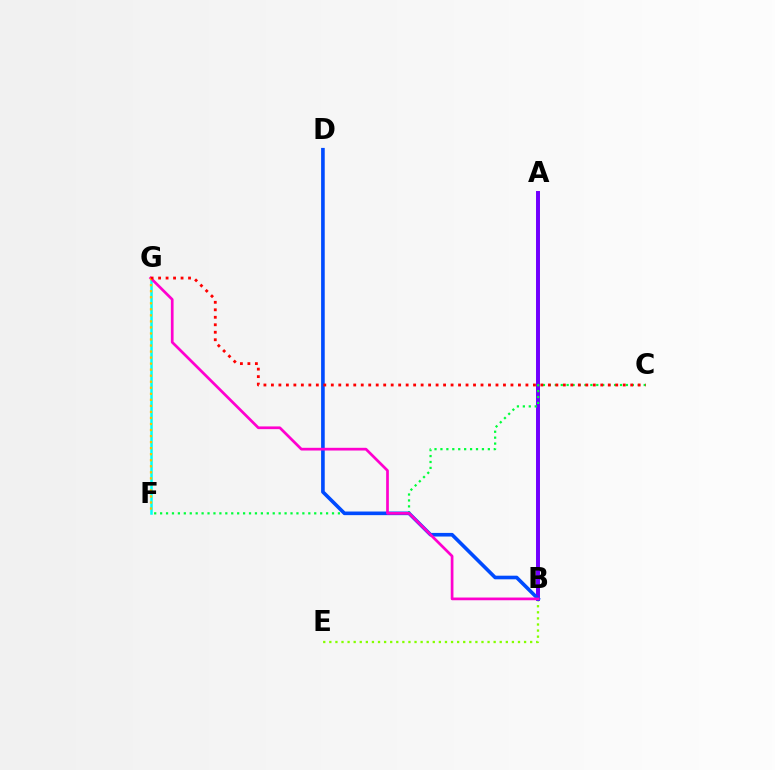{('B', 'E'): [{'color': '#84ff00', 'line_style': 'dotted', 'thickness': 1.65}], ('A', 'B'): [{'color': '#7200ff', 'line_style': 'solid', 'thickness': 2.85}], ('C', 'F'): [{'color': '#00ff39', 'line_style': 'dotted', 'thickness': 1.61}], ('B', 'D'): [{'color': '#004bff', 'line_style': 'solid', 'thickness': 2.61}], ('F', 'G'): [{'color': '#00fff6', 'line_style': 'solid', 'thickness': 1.81}, {'color': '#ffbd00', 'line_style': 'dotted', 'thickness': 1.64}], ('B', 'G'): [{'color': '#ff00cf', 'line_style': 'solid', 'thickness': 1.95}], ('C', 'G'): [{'color': '#ff0000', 'line_style': 'dotted', 'thickness': 2.03}]}